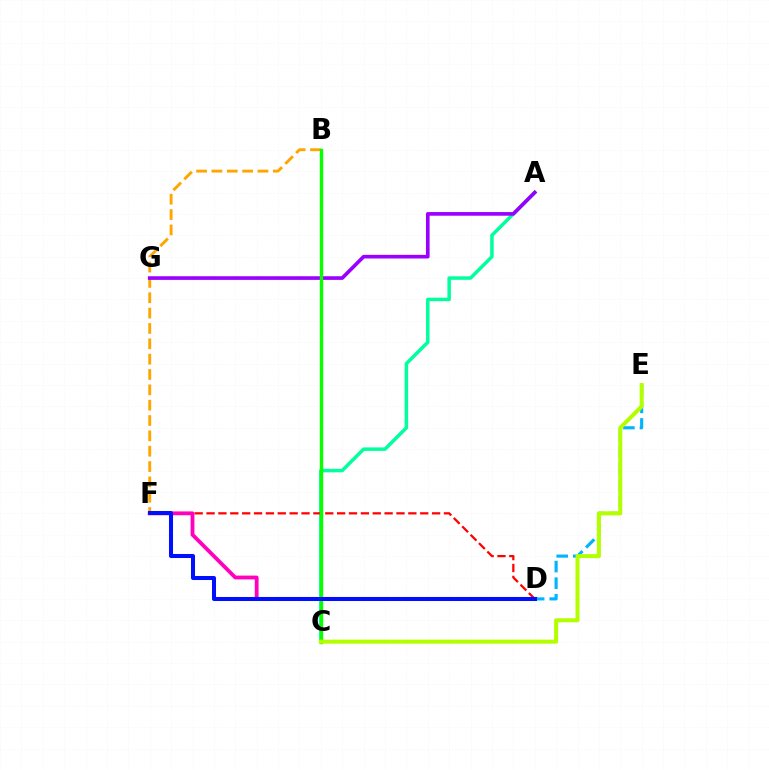{('B', 'F'): [{'color': '#ffa500', 'line_style': 'dashed', 'thickness': 2.08}], ('D', 'E'): [{'color': '#00b5ff', 'line_style': 'dashed', 'thickness': 2.25}], ('A', 'C'): [{'color': '#00ff9d', 'line_style': 'solid', 'thickness': 2.52}], ('A', 'G'): [{'color': '#9b00ff', 'line_style': 'solid', 'thickness': 2.63}], ('D', 'F'): [{'color': '#ff0000', 'line_style': 'dashed', 'thickness': 1.61}, {'color': '#ff00bd', 'line_style': 'solid', 'thickness': 2.75}, {'color': '#0010ff', 'line_style': 'solid', 'thickness': 2.91}], ('B', 'C'): [{'color': '#08ff00', 'line_style': 'solid', 'thickness': 2.44}], ('C', 'E'): [{'color': '#b3ff00', 'line_style': 'solid', 'thickness': 2.9}]}